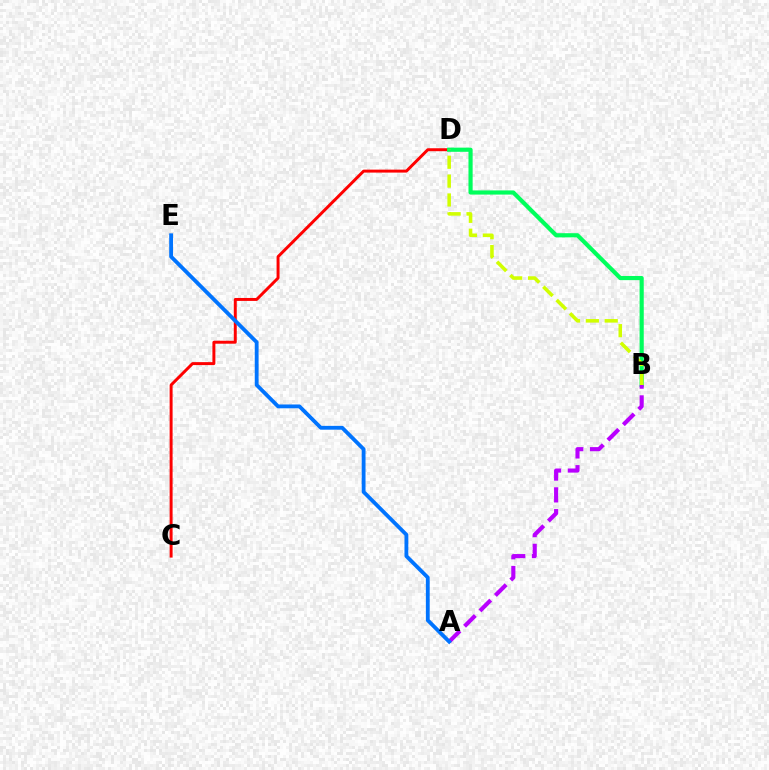{('C', 'D'): [{'color': '#ff0000', 'line_style': 'solid', 'thickness': 2.13}], ('B', 'D'): [{'color': '#00ff5c', 'line_style': 'solid', 'thickness': 3.0}, {'color': '#d1ff00', 'line_style': 'dashed', 'thickness': 2.56}], ('A', 'B'): [{'color': '#b900ff', 'line_style': 'dashed', 'thickness': 2.96}], ('A', 'E'): [{'color': '#0074ff', 'line_style': 'solid', 'thickness': 2.75}]}